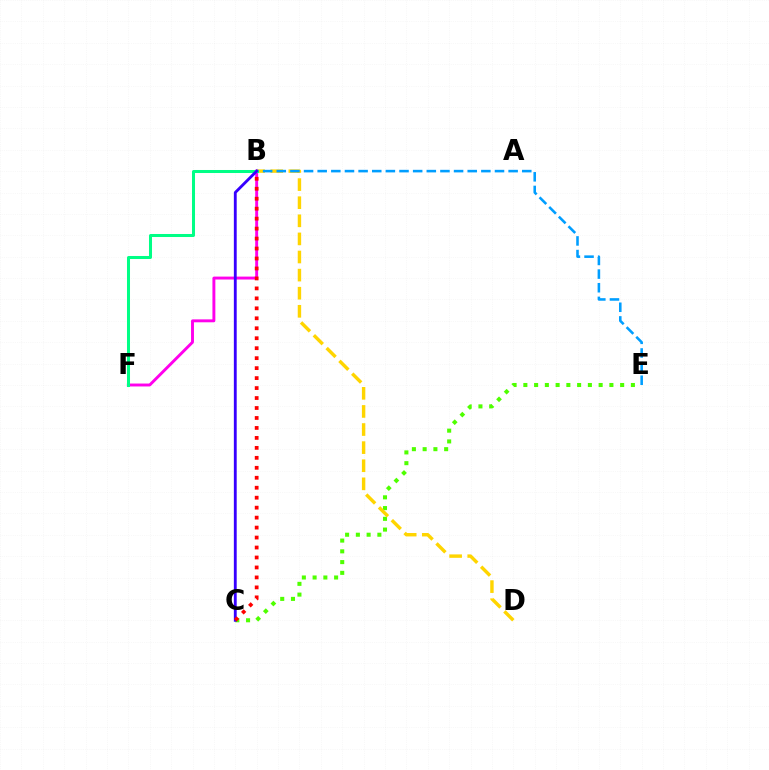{('C', 'E'): [{'color': '#4fff00', 'line_style': 'dotted', 'thickness': 2.92}], ('B', 'D'): [{'color': '#ffd500', 'line_style': 'dashed', 'thickness': 2.46}], ('B', 'F'): [{'color': '#ff00ed', 'line_style': 'solid', 'thickness': 2.1}, {'color': '#00ff86', 'line_style': 'solid', 'thickness': 2.17}], ('B', 'E'): [{'color': '#009eff', 'line_style': 'dashed', 'thickness': 1.85}], ('B', 'C'): [{'color': '#3700ff', 'line_style': 'solid', 'thickness': 2.05}, {'color': '#ff0000', 'line_style': 'dotted', 'thickness': 2.71}]}